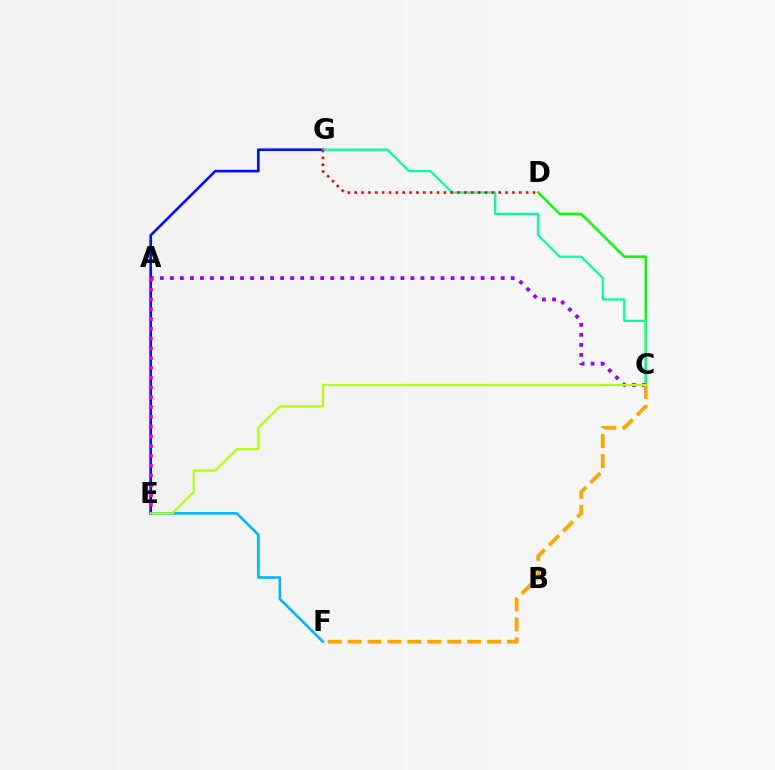{('E', 'F'): [{'color': '#00b5ff', 'line_style': 'solid', 'thickness': 1.87}], ('E', 'G'): [{'color': '#0010ff', 'line_style': 'solid', 'thickness': 1.9}], ('C', 'D'): [{'color': '#08ff00', 'line_style': 'solid', 'thickness': 1.79}], ('C', 'G'): [{'color': '#00ff9d', 'line_style': 'solid', 'thickness': 1.6}], ('A', 'C'): [{'color': '#9b00ff', 'line_style': 'dotted', 'thickness': 2.72}], ('A', 'E'): [{'color': '#ff00bd', 'line_style': 'dotted', 'thickness': 2.66}], ('C', 'F'): [{'color': '#ffa500', 'line_style': 'dashed', 'thickness': 2.71}], ('C', 'E'): [{'color': '#b3ff00', 'line_style': 'solid', 'thickness': 1.57}], ('D', 'G'): [{'color': '#ff0000', 'line_style': 'dotted', 'thickness': 1.86}]}